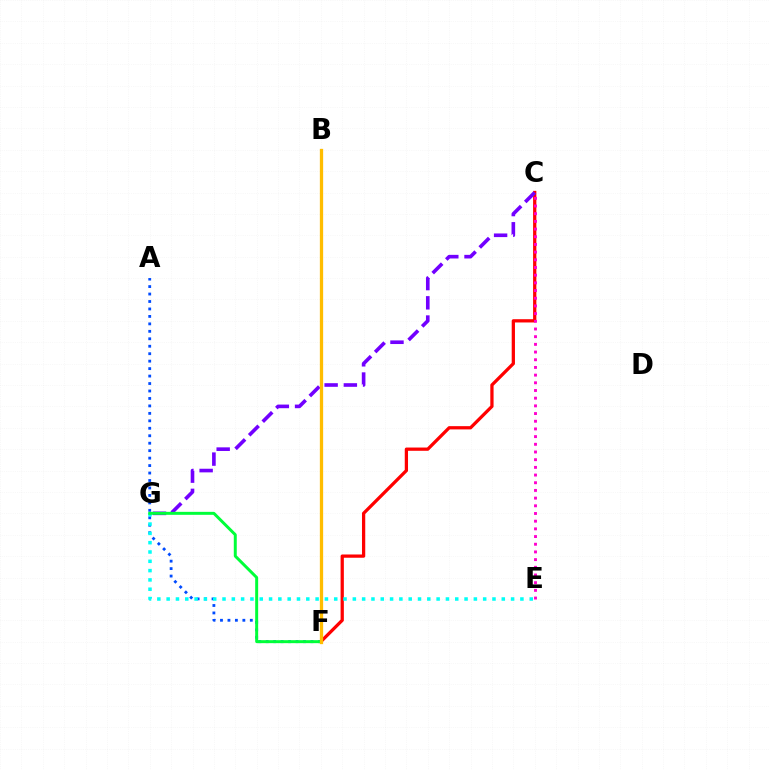{('C', 'F'): [{'color': '#ff0000', 'line_style': 'solid', 'thickness': 2.35}], ('A', 'F'): [{'color': '#004bff', 'line_style': 'dotted', 'thickness': 2.03}], ('C', 'G'): [{'color': '#7200ff', 'line_style': 'dashed', 'thickness': 2.61}], ('B', 'F'): [{'color': '#84ff00', 'line_style': 'dashed', 'thickness': 1.82}, {'color': '#ffbd00', 'line_style': 'solid', 'thickness': 2.36}], ('E', 'G'): [{'color': '#00fff6', 'line_style': 'dotted', 'thickness': 2.53}], ('C', 'E'): [{'color': '#ff00cf', 'line_style': 'dotted', 'thickness': 2.09}], ('F', 'G'): [{'color': '#00ff39', 'line_style': 'solid', 'thickness': 2.14}]}